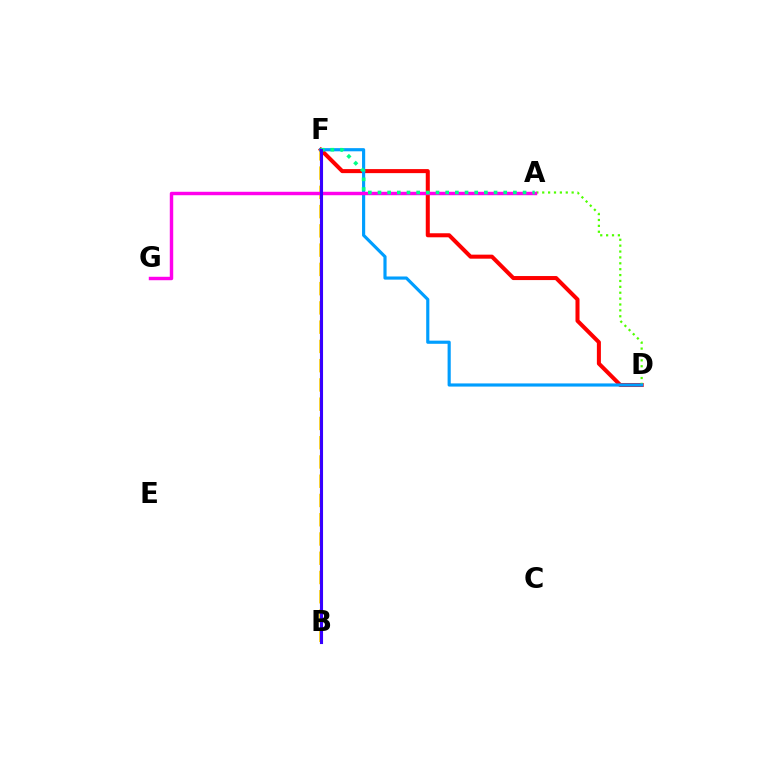{('B', 'F'): [{'color': '#ffd500', 'line_style': 'dashed', 'thickness': 2.62}, {'color': '#3700ff', 'line_style': 'solid', 'thickness': 2.23}], ('D', 'F'): [{'color': '#ff0000', 'line_style': 'solid', 'thickness': 2.9}, {'color': '#009eff', 'line_style': 'solid', 'thickness': 2.27}], ('A', 'D'): [{'color': '#4fff00', 'line_style': 'dotted', 'thickness': 1.6}], ('A', 'G'): [{'color': '#ff00ed', 'line_style': 'solid', 'thickness': 2.48}], ('A', 'F'): [{'color': '#00ff86', 'line_style': 'dotted', 'thickness': 2.63}]}